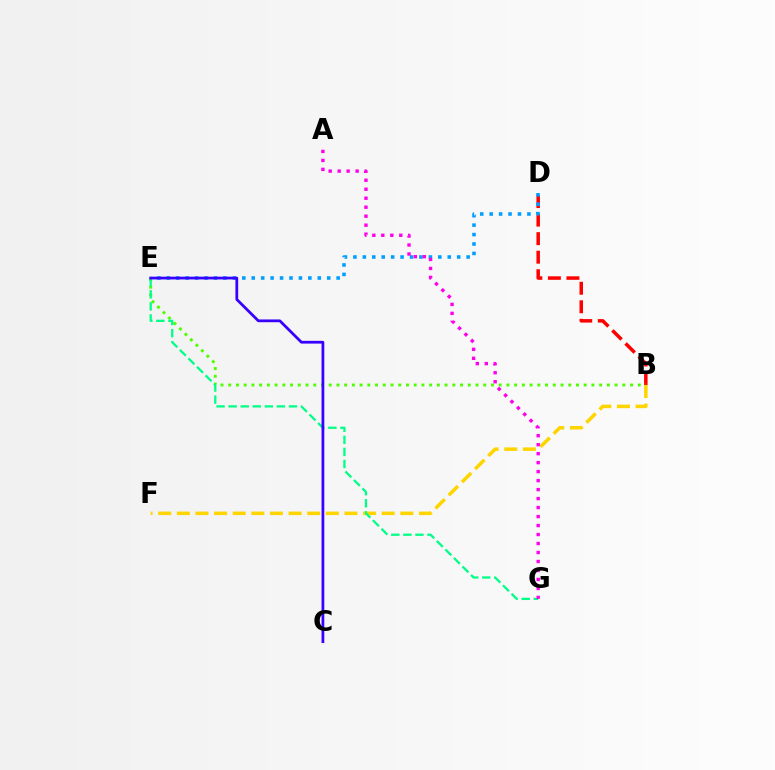{('B', 'D'): [{'color': '#ff0000', 'line_style': 'dashed', 'thickness': 2.52}], ('B', 'E'): [{'color': '#4fff00', 'line_style': 'dotted', 'thickness': 2.1}], ('D', 'E'): [{'color': '#009eff', 'line_style': 'dotted', 'thickness': 2.56}], ('B', 'F'): [{'color': '#ffd500', 'line_style': 'dashed', 'thickness': 2.53}], ('E', 'G'): [{'color': '#00ff86', 'line_style': 'dashed', 'thickness': 1.64}], ('A', 'G'): [{'color': '#ff00ed', 'line_style': 'dotted', 'thickness': 2.44}], ('C', 'E'): [{'color': '#3700ff', 'line_style': 'solid', 'thickness': 1.99}]}